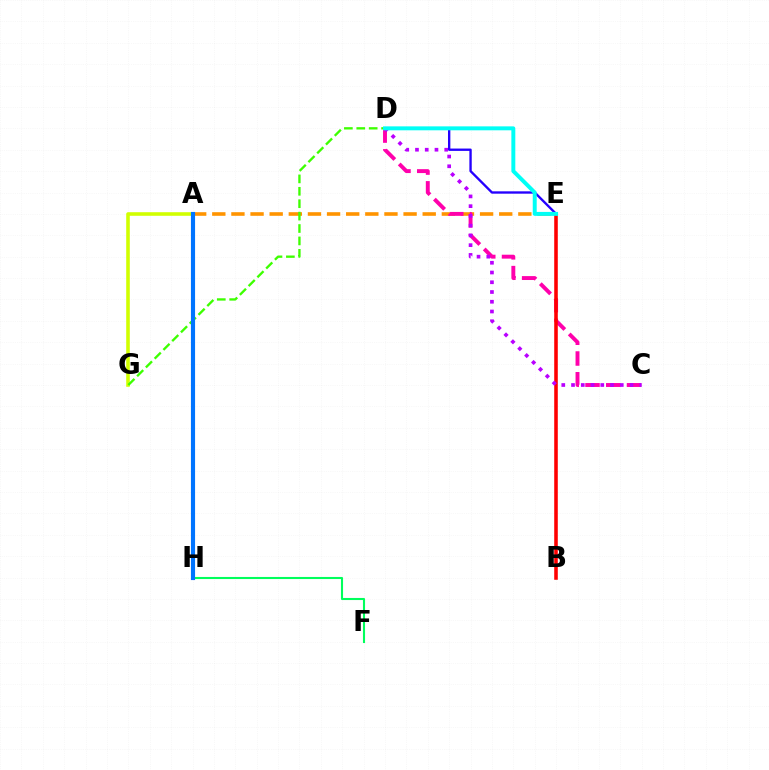{('A', 'E'): [{'color': '#ff9400', 'line_style': 'dashed', 'thickness': 2.6}], ('C', 'D'): [{'color': '#ff00ac', 'line_style': 'dashed', 'thickness': 2.82}, {'color': '#b900ff', 'line_style': 'dotted', 'thickness': 2.65}], ('B', 'E'): [{'color': '#ff0000', 'line_style': 'solid', 'thickness': 2.57}], ('A', 'G'): [{'color': '#d1ff00', 'line_style': 'solid', 'thickness': 2.58}], ('D', 'E'): [{'color': '#2500ff', 'line_style': 'solid', 'thickness': 1.69}, {'color': '#00fff6', 'line_style': 'solid', 'thickness': 2.84}], ('D', 'G'): [{'color': '#3dff00', 'line_style': 'dashed', 'thickness': 1.69}], ('F', 'H'): [{'color': '#00ff5c', 'line_style': 'solid', 'thickness': 1.51}], ('A', 'H'): [{'color': '#0074ff', 'line_style': 'solid', 'thickness': 2.97}]}